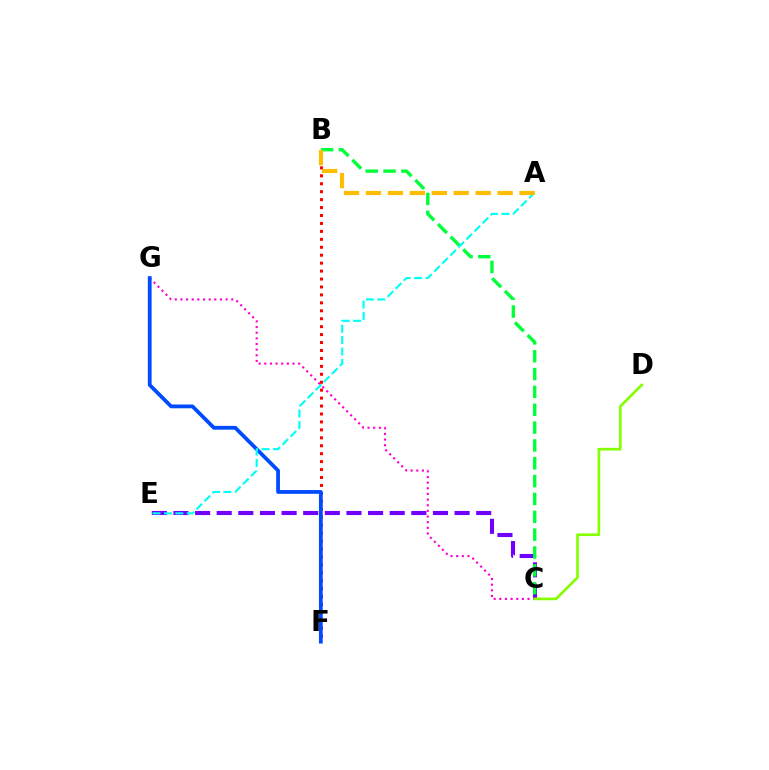{('C', 'E'): [{'color': '#7200ff', 'line_style': 'dashed', 'thickness': 2.94}], ('C', 'G'): [{'color': '#ff00cf', 'line_style': 'dotted', 'thickness': 1.53}], ('B', 'C'): [{'color': '#00ff39', 'line_style': 'dashed', 'thickness': 2.42}], ('B', 'F'): [{'color': '#ff0000', 'line_style': 'dotted', 'thickness': 2.16}], ('F', 'G'): [{'color': '#004bff', 'line_style': 'solid', 'thickness': 2.72}], ('C', 'D'): [{'color': '#84ff00', 'line_style': 'solid', 'thickness': 1.92}], ('A', 'E'): [{'color': '#00fff6', 'line_style': 'dashed', 'thickness': 1.55}], ('A', 'B'): [{'color': '#ffbd00', 'line_style': 'dashed', 'thickness': 2.98}]}